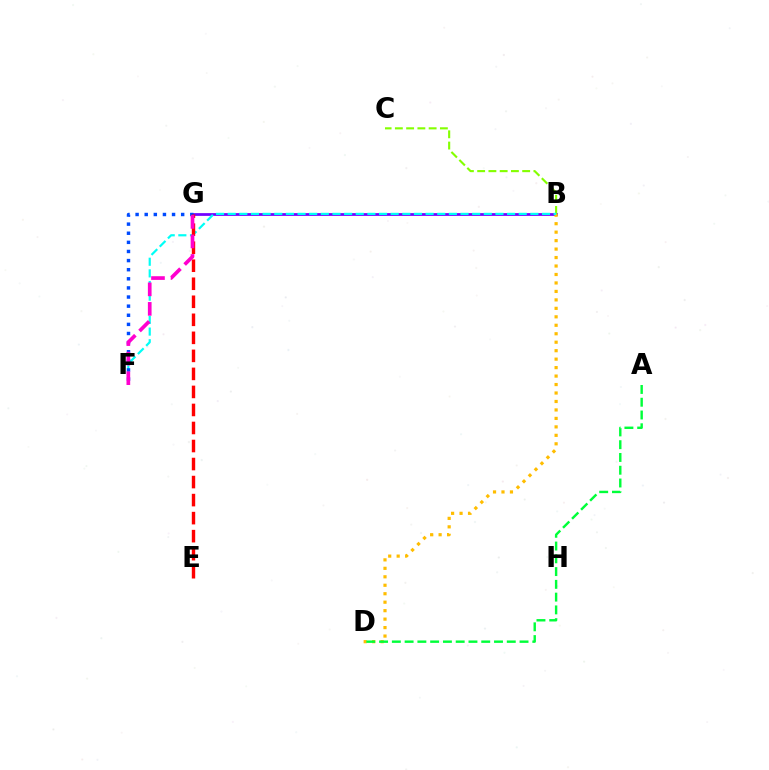{('B', 'G'): [{'color': '#7200ff', 'line_style': 'solid', 'thickness': 1.98}], ('B', 'C'): [{'color': '#84ff00', 'line_style': 'dashed', 'thickness': 1.53}], ('B', 'D'): [{'color': '#ffbd00', 'line_style': 'dotted', 'thickness': 2.3}], ('B', 'F'): [{'color': '#00fff6', 'line_style': 'dashed', 'thickness': 1.58}], ('F', 'G'): [{'color': '#004bff', 'line_style': 'dotted', 'thickness': 2.48}, {'color': '#ff00cf', 'line_style': 'dashed', 'thickness': 2.65}], ('E', 'G'): [{'color': '#ff0000', 'line_style': 'dashed', 'thickness': 2.45}], ('A', 'D'): [{'color': '#00ff39', 'line_style': 'dashed', 'thickness': 1.73}]}